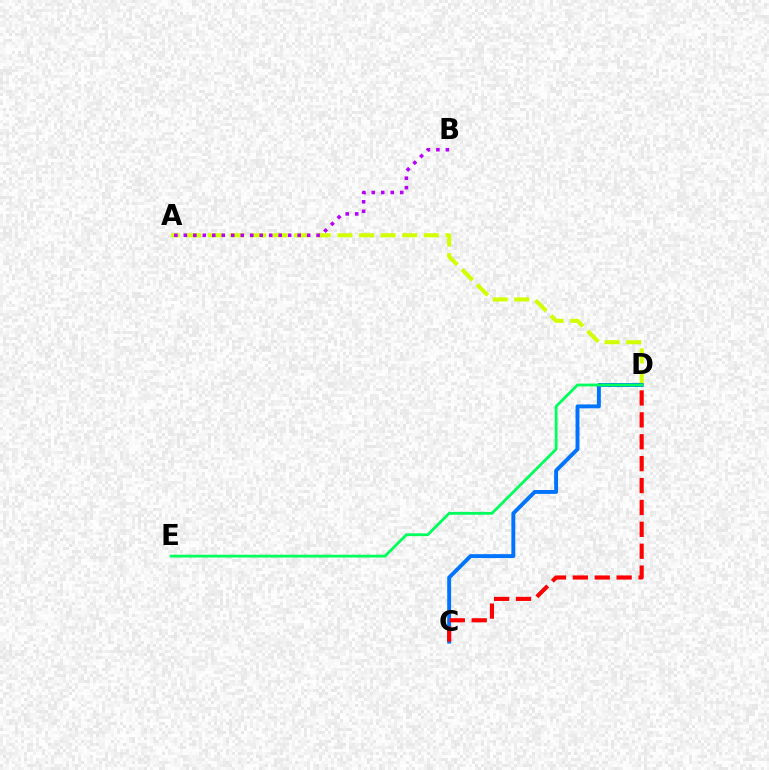{('A', 'D'): [{'color': '#d1ff00', 'line_style': 'dashed', 'thickness': 2.93}], ('A', 'B'): [{'color': '#b900ff', 'line_style': 'dotted', 'thickness': 2.58}], ('C', 'D'): [{'color': '#0074ff', 'line_style': 'solid', 'thickness': 2.81}, {'color': '#ff0000', 'line_style': 'dashed', 'thickness': 2.97}], ('D', 'E'): [{'color': '#00ff5c', 'line_style': 'solid', 'thickness': 2.01}]}